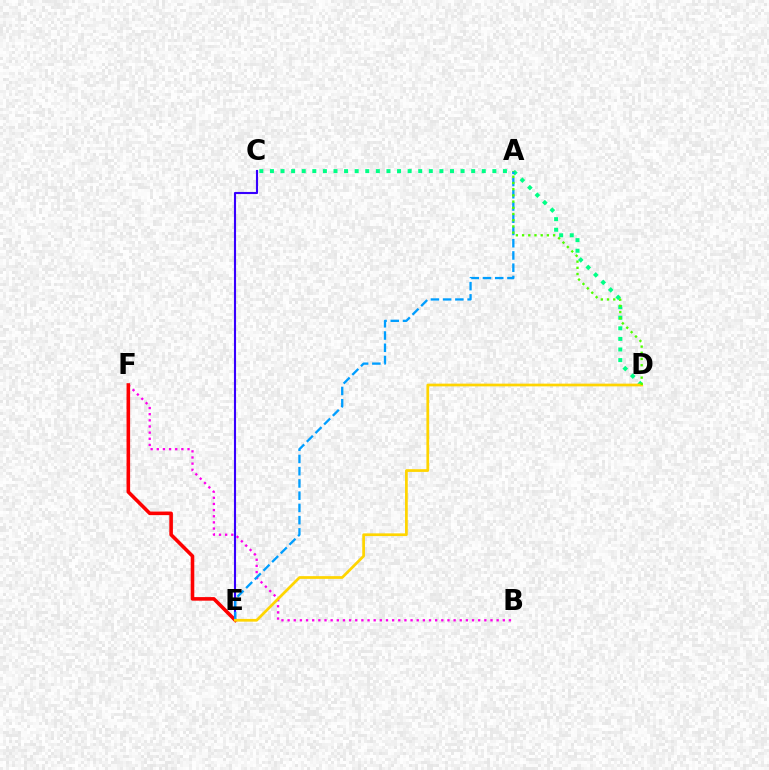{('C', 'E'): [{'color': '#3700ff', 'line_style': 'solid', 'thickness': 1.52}], ('C', 'D'): [{'color': '#00ff86', 'line_style': 'dotted', 'thickness': 2.88}], ('B', 'F'): [{'color': '#ff00ed', 'line_style': 'dotted', 'thickness': 1.67}], ('E', 'F'): [{'color': '#ff0000', 'line_style': 'solid', 'thickness': 2.58}], ('A', 'E'): [{'color': '#009eff', 'line_style': 'dashed', 'thickness': 1.66}], ('D', 'E'): [{'color': '#ffd500', 'line_style': 'solid', 'thickness': 1.96}], ('A', 'D'): [{'color': '#4fff00', 'line_style': 'dotted', 'thickness': 1.69}]}